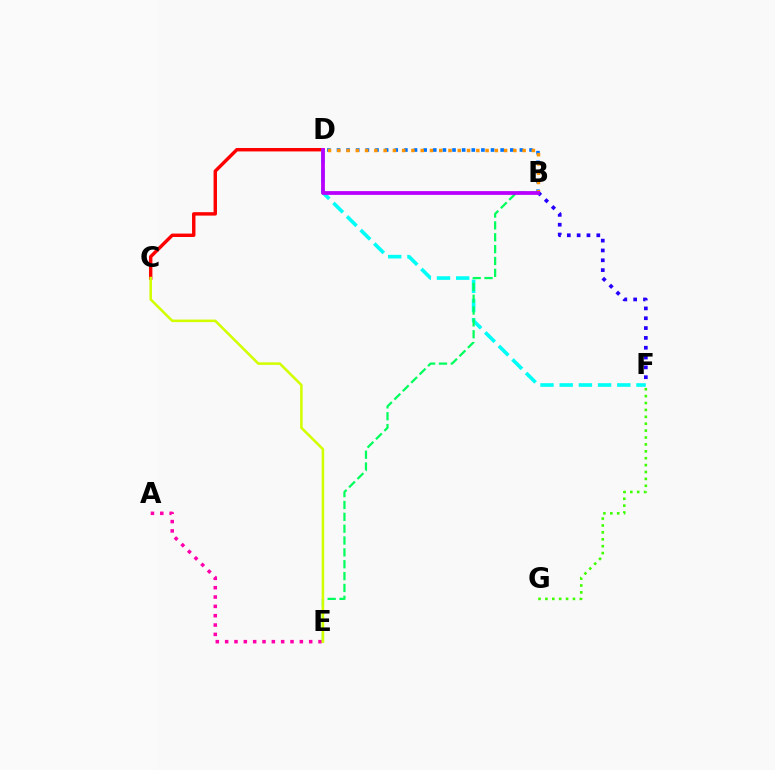{('F', 'G'): [{'color': '#3dff00', 'line_style': 'dotted', 'thickness': 1.87}], ('C', 'D'): [{'color': '#ff0000', 'line_style': 'solid', 'thickness': 2.46}], ('A', 'E'): [{'color': '#ff00ac', 'line_style': 'dotted', 'thickness': 2.54}], ('D', 'F'): [{'color': '#00fff6', 'line_style': 'dashed', 'thickness': 2.61}], ('B', 'E'): [{'color': '#00ff5c', 'line_style': 'dashed', 'thickness': 1.61}], ('B', 'D'): [{'color': '#0074ff', 'line_style': 'dotted', 'thickness': 2.62}, {'color': '#ff9400', 'line_style': 'dotted', 'thickness': 2.52}, {'color': '#b900ff', 'line_style': 'solid', 'thickness': 2.71}], ('B', 'F'): [{'color': '#2500ff', 'line_style': 'dotted', 'thickness': 2.67}], ('C', 'E'): [{'color': '#d1ff00', 'line_style': 'solid', 'thickness': 1.84}]}